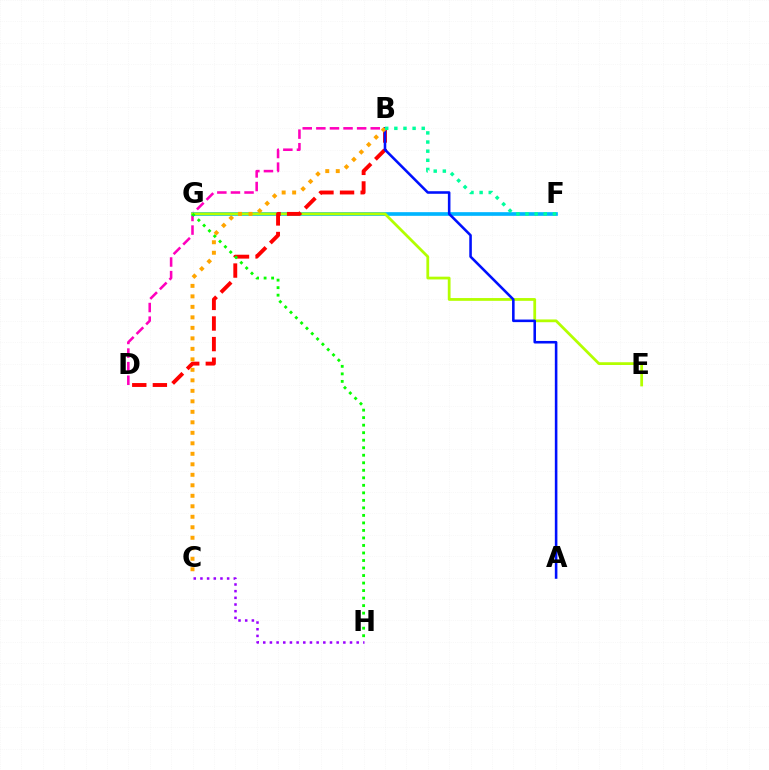{('B', 'D'): [{'color': '#ff00bd', 'line_style': 'dashed', 'thickness': 1.85}, {'color': '#ff0000', 'line_style': 'dashed', 'thickness': 2.8}], ('F', 'G'): [{'color': '#00b5ff', 'line_style': 'solid', 'thickness': 2.64}], ('E', 'G'): [{'color': '#b3ff00', 'line_style': 'solid', 'thickness': 1.99}], ('C', 'H'): [{'color': '#9b00ff', 'line_style': 'dotted', 'thickness': 1.81}], ('A', 'B'): [{'color': '#0010ff', 'line_style': 'solid', 'thickness': 1.85}], ('G', 'H'): [{'color': '#08ff00', 'line_style': 'dotted', 'thickness': 2.04}], ('B', 'C'): [{'color': '#ffa500', 'line_style': 'dotted', 'thickness': 2.85}], ('B', 'F'): [{'color': '#00ff9d', 'line_style': 'dotted', 'thickness': 2.48}]}